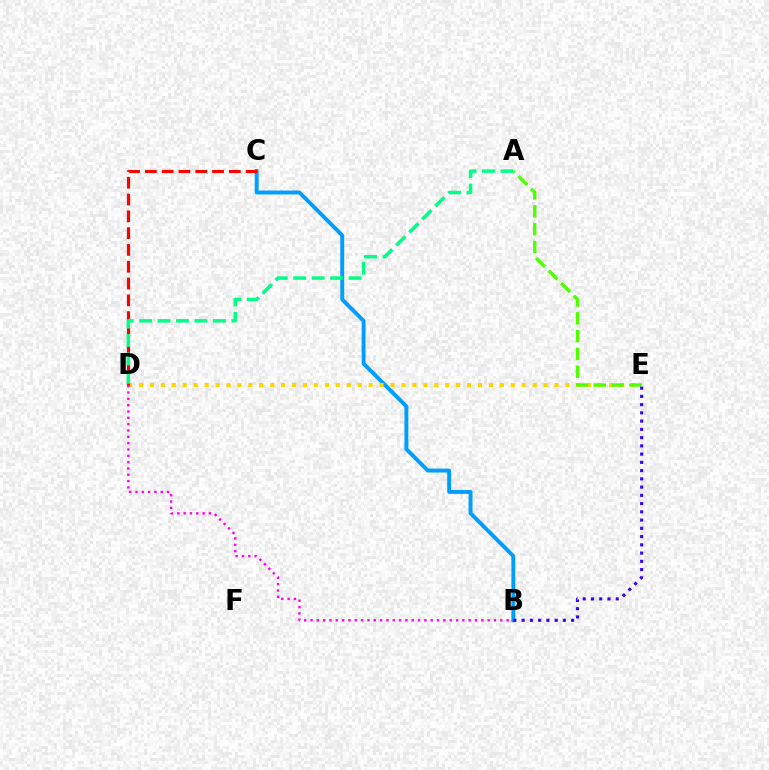{('B', 'C'): [{'color': '#009eff', 'line_style': 'solid', 'thickness': 2.82}], ('D', 'E'): [{'color': '#ffd500', 'line_style': 'dotted', 'thickness': 2.97}], ('A', 'E'): [{'color': '#4fff00', 'line_style': 'dashed', 'thickness': 2.42}], ('C', 'D'): [{'color': '#ff0000', 'line_style': 'dashed', 'thickness': 2.28}], ('B', 'E'): [{'color': '#3700ff', 'line_style': 'dotted', 'thickness': 2.24}], ('A', 'D'): [{'color': '#00ff86', 'line_style': 'dashed', 'thickness': 2.5}], ('B', 'D'): [{'color': '#ff00ed', 'line_style': 'dotted', 'thickness': 1.72}]}